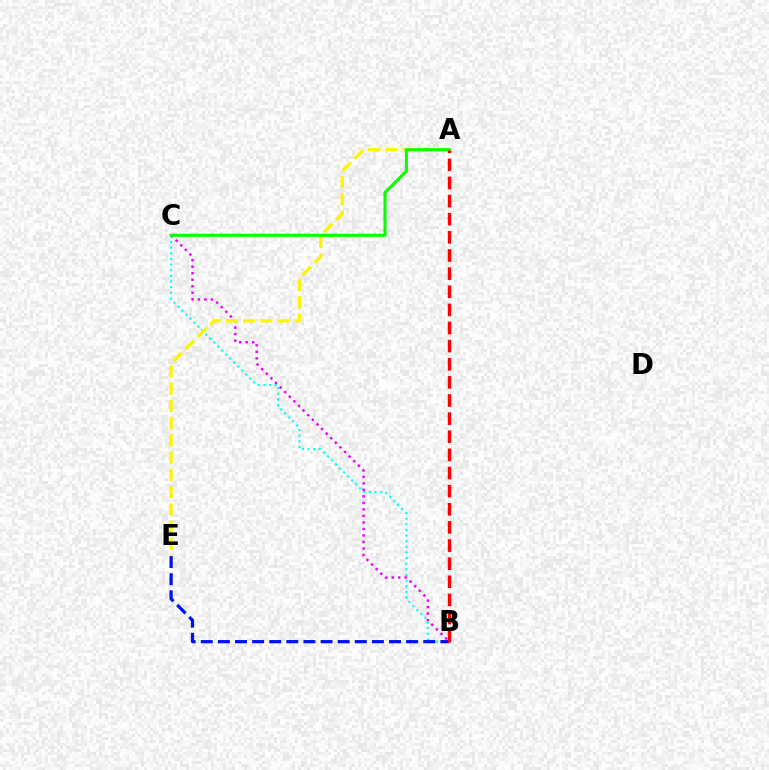{('B', 'C'): [{'color': '#00fff6', 'line_style': 'dotted', 'thickness': 1.53}, {'color': '#ee00ff', 'line_style': 'dotted', 'thickness': 1.77}], ('A', 'E'): [{'color': '#fcf500', 'line_style': 'dashed', 'thickness': 2.34}], ('A', 'C'): [{'color': '#08ff00', 'line_style': 'solid', 'thickness': 2.22}], ('B', 'E'): [{'color': '#0010ff', 'line_style': 'dashed', 'thickness': 2.33}], ('A', 'B'): [{'color': '#ff0000', 'line_style': 'dashed', 'thickness': 2.46}]}